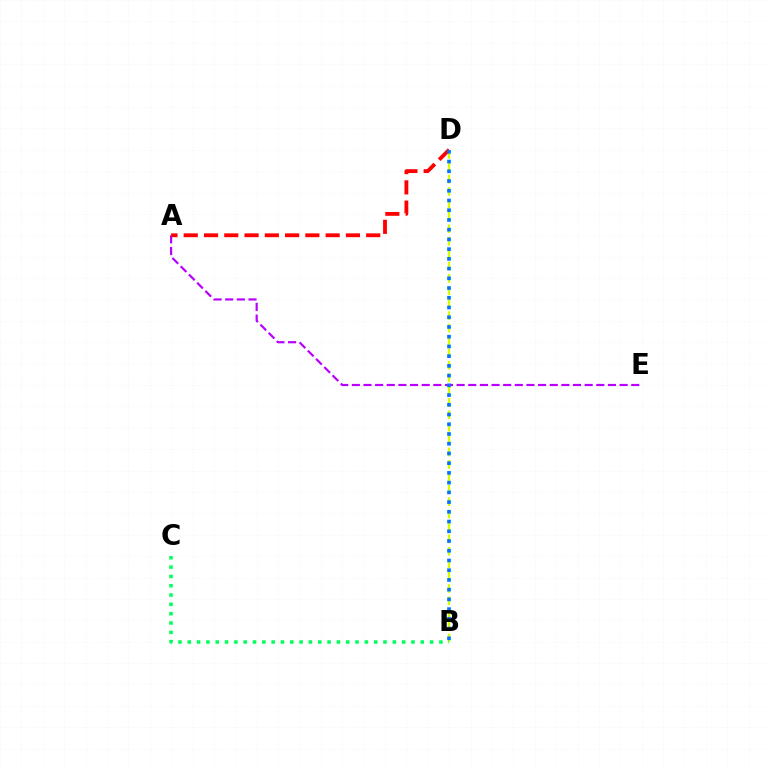{('A', 'E'): [{'color': '#b900ff', 'line_style': 'dashed', 'thickness': 1.58}], ('B', 'D'): [{'color': '#d1ff00', 'line_style': 'dashed', 'thickness': 1.68}, {'color': '#0074ff', 'line_style': 'dotted', 'thickness': 2.64}], ('B', 'C'): [{'color': '#00ff5c', 'line_style': 'dotted', 'thickness': 2.53}], ('A', 'D'): [{'color': '#ff0000', 'line_style': 'dashed', 'thickness': 2.75}]}